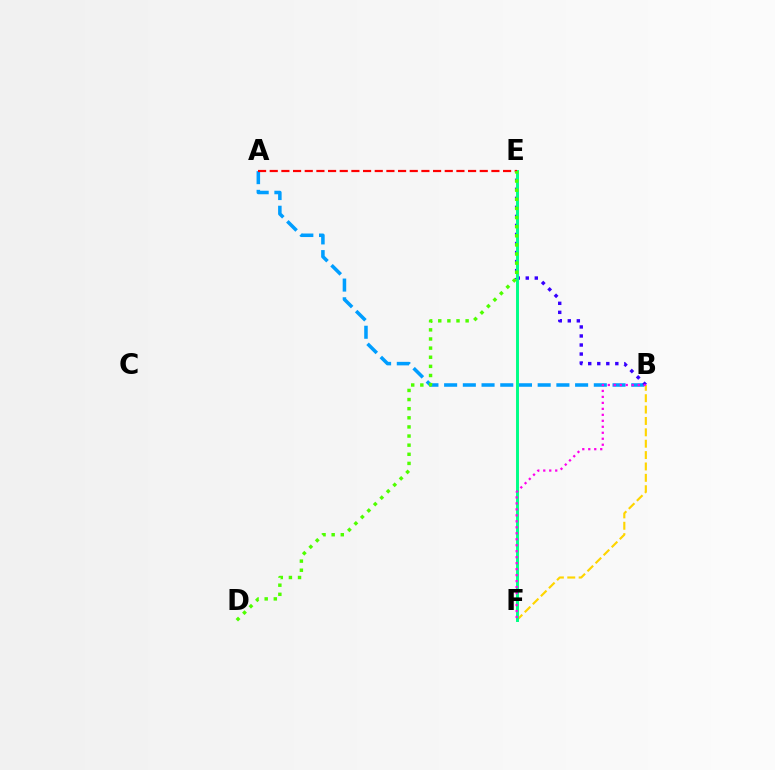{('A', 'B'): [{'color': '#009eff', 'line_style': 'dashed', 'thickness': 2.54}], ('B', 'E'): [{'color': '#3700ff', 'line_style': 'dotted', 'thickness': 2.45}], ('B', 'F'): [{'color': '#ffd500', 'line_style': 'dashed', 'thickness': 1.55}, {'color': '#ff00ed', 'line_style': 'dotted', 'thickness': 1.62}], ('E', 'F'): [{'color': '#00ff86', 'line_style': 'solid', 'thickness': 2.12}], ('A', 'E'): [{'color': '#ff0000', 'line_style': 'dashed', 'thickness': 1.59}], ('D', 'E'): [{'color': '#4fff00', 'line_style': 'dotted', 'thickness': 2.48}]}